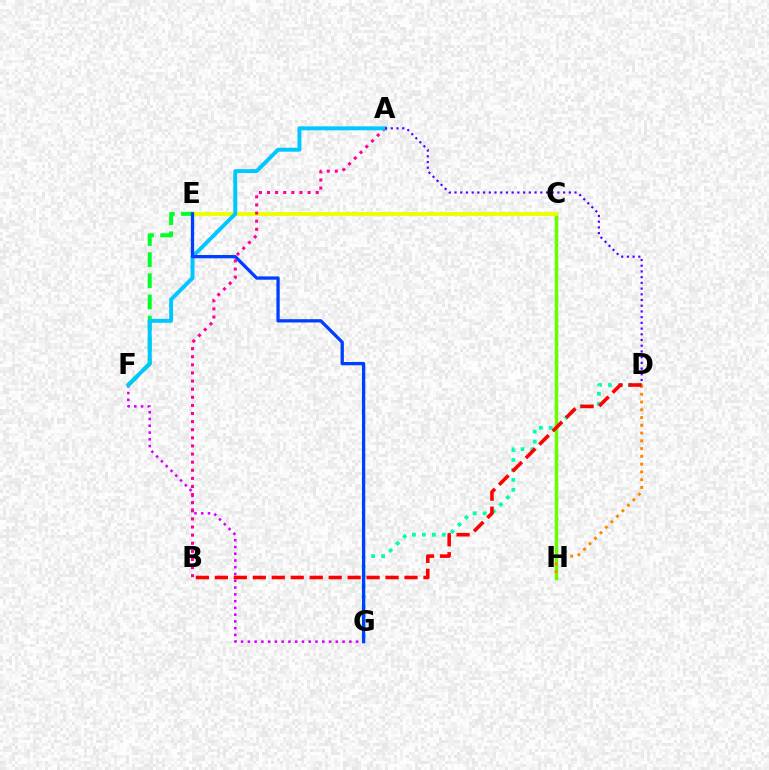{('C', 'H'): [{'color': '#66ff00', 'line_style': 'solid', 'thickness': 2.52}], ('C', 'E'): [{'color': '#eeff00', 'line_style': 'solid', 'thickness': 2.81}], ('F', 'G'): [{'color': '#d600ff', 'line_style': 'dotted', 'thickness': 1.84}], ('E', 'F'): [{'color': '#00ff27', 'line_style': 'dashed', 'thickness': 2.87}], ('A', 'B'): [{'color': '#ff00a0', 'line_style': 'dotted', 'thickness': 2.2}], ('A', 'F'): [{'color': '#00c7ff', 'line_style': 'solid', 'thickness': 2.83}], ('D', 'G'): [{'color': '#00ffaf', 'line_style': 'dotted', 'thickness': 2.7}], ('E', 'G'): [{'color': '#003fff', 'line_style': 'solid', 'thickness': 2.38}], ('A', 'D'): [{'color': '#4f00ff', 'line_style': 'dotted', 'thickness': 1.55}], ('D', 'H'): [{'color': '#ff8800', 'line_style': 'dotted', 'thickness': 2.11}], ('B', 'D'): [{'color': '#ff0000', 'line_style': 'dashed', 'thickness': 2.58}]}